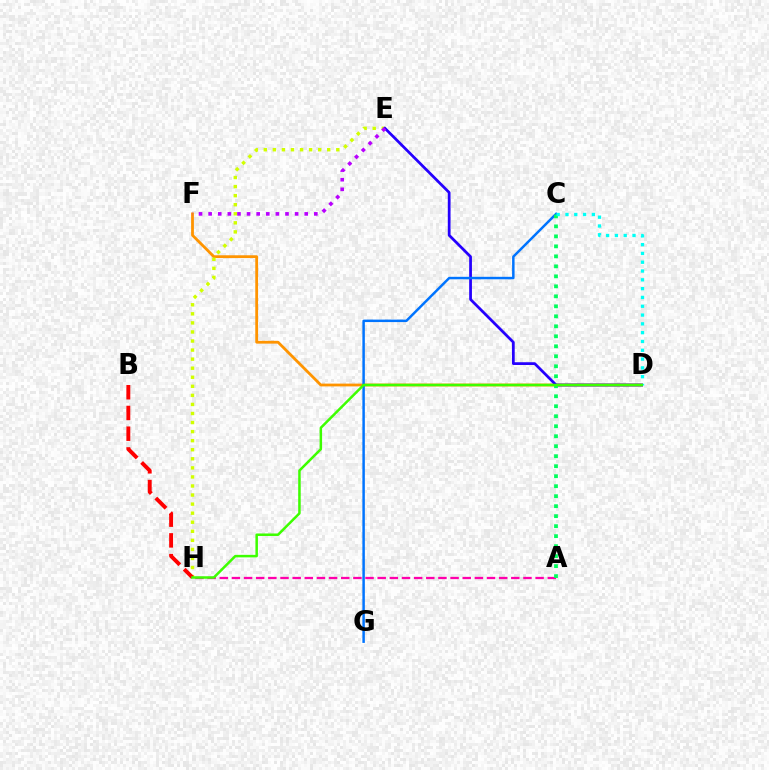{('D', 'F'): [{'color': '#ff9400', 'line_style': 'solid', 'thickness': 2.01}], ('E', 'H'): [{'color': '#d1ff00', 'line_style': 'dotted', 'thickness': 2.46}], ('A', 'H'): [{'color': '#ff00ac', 'line_style': 'dashed', 'thickness': 1.65}], ('D', 'E'): [{'color': '#2500ff', 'line_style': 'solid', 'thickness': 1.98}], ('C', 'G'): [{'color': '#0074ff', 'line_style': 'solid', 'thickness': 1.78}], ('B', 'H'): [{'color': '#ff0000', 'line_style': 'dashed', 'thickness': 2.82}], ('A', 'C'): [{'color': '#00ff5c', 'line_style': 'dotted', 'thickness': 2.71}], ('C', 'D'): [{'color': '#00fff6', 'line_style': 'dotted', 'thickness': 2.39}], ('D', 'H'): [{'color': '#3dff00', 'line_style': 'solid', 'thickness': 1.81}], ('E', 'F'): [{'color': '#b900ff', 'line_style': 'dotted', 'thickness': 2.61}]}